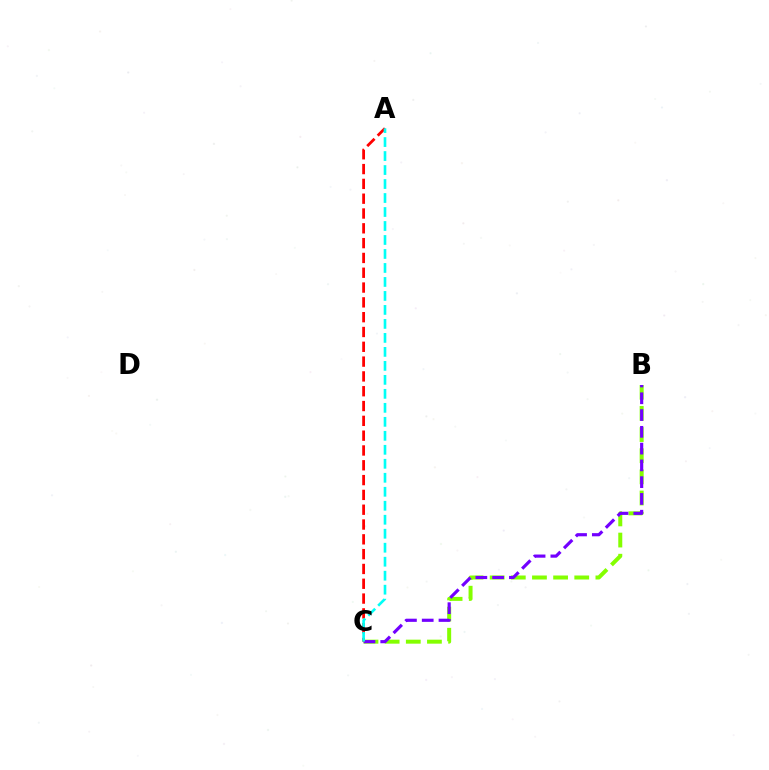{('B', 'C'): [{'color': '#84ff00', 'line_style': 'dashed', 'thickness': 2.87}, {'color': '#7200ff', 'line_style': 'dashed', 'thickness': 2.28}], ('A', 'C'): [{'color': '#ff0000', 'line_style': 'dashed', 'thickness': 2.01}, {'color': '#00fff6', 'line_style': 'dashed', 'thickness': 1.9}]}